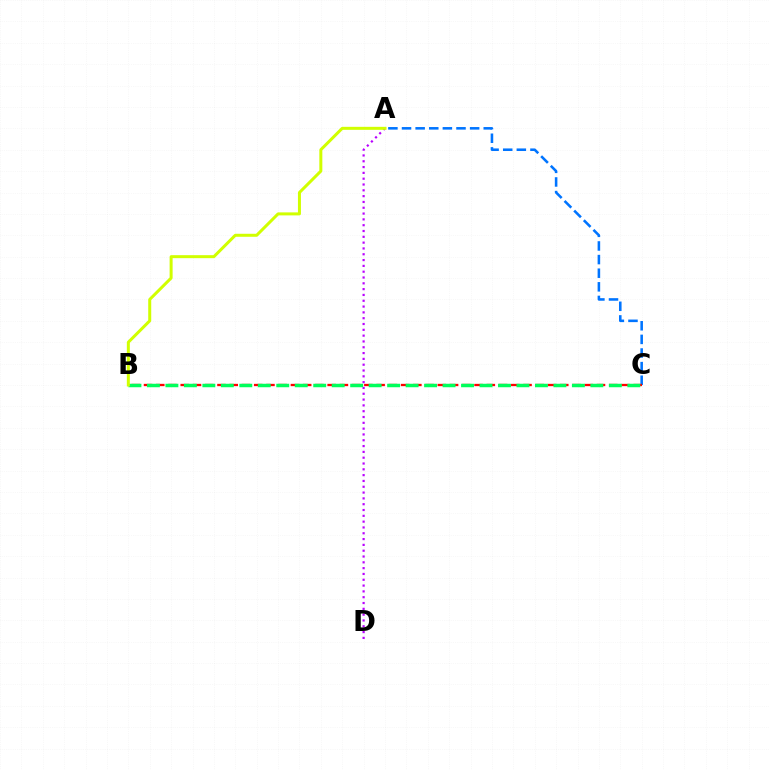{('A', 'C'): [{'color': '#0074ff', 'line_style': 'dashed', 'thickness': 1.85}], ('B', 'C'): [{'color': '#ff0000', 'line_style': 'dashed', 'thickness': 1.66}, {'color': '#00ff5c', 'line_style': 'dashed', 'thickness': 2.51}], ('A', 'D'): [{'color': '#b900ff', 'line_style': 'dotted', 'thickness': 1.58}], ('A', 'B'): [{'color': '#d1ff00', 'line_style': 'solid', 'thickness': 2.16}]}